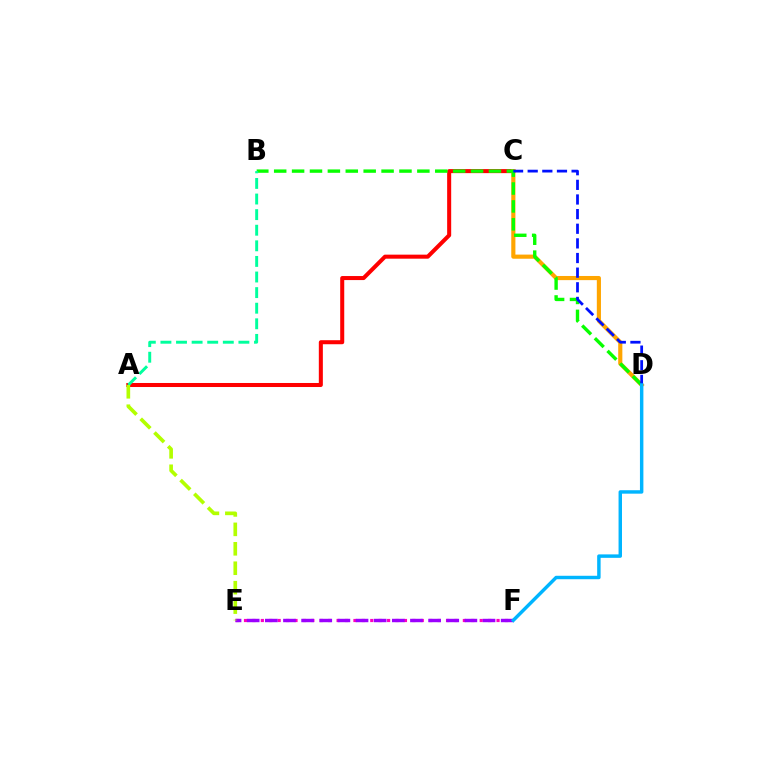{('A', 'C'): [{'color': '#ff0000', 'line_style': 'solid', 'thickness': 2.9}], ('C', 'D'): [{'color': '#ffa500', 'line_style': 'solid', 'thickness': 2.99}, {'color': '#0010ff', 'line_style': 'dashed', 'thickness': 1.99}], ('E', 'F'): [{'color': '#ff00bd', 'line_style': 'dotted', 'thickness': 2.29}, {'color': '#9b00ff', 'line_style': 'dashed', 'thickness': 2.46}], ('B', 'D'): [{'color': '#08ff00', 'line_style': 'dashed', 'thickness': 2.43}], ('A', 'B'): [{'color': '#00ff9d', 'line_style': 'dashed', 'thickness': 2.12}], ('D', 'F'): [{'color': '#00b5ff', 'line_style': 'solid', 'thickness': 2.48}], ('A', 'E'): [{'color': '#b3ff00', 'line_style': 'dashed', 'thickness': 2.64}]}